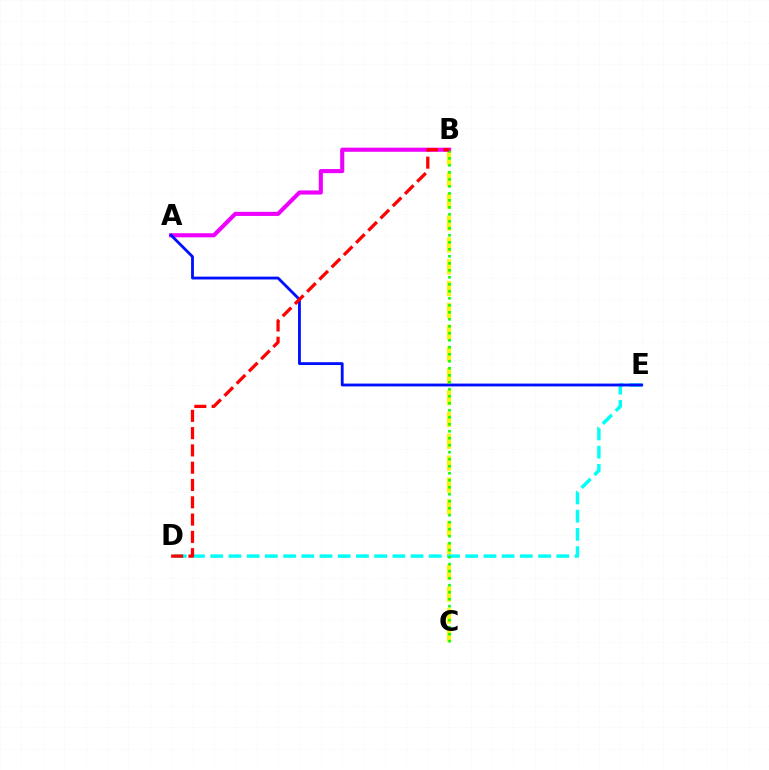{('B', 'C'): [{'color': '#fcf500', 'line_style': 'dashed', 'thickness': 2.96}, {'color': '#08ff00', 'line_style': 'dotted', 'thickness': 1.9}], ('D', 'E'): [{'color': '#00fff6', 'line_style': 'dashed', 'thickness': 2.47}], ('A', 'B'): [{'color': '#ee00ff', 'line_style': 'solid', 'thickness': 2.95}], ('A', 'E'): [{'color': '#0010ff', 'line_style': 'solid', 'thickness': 2.04}], ('B', 'D'): [{'color': '#ff0000', 'line_style': 'dashed', 'thickness': 2.35}]}